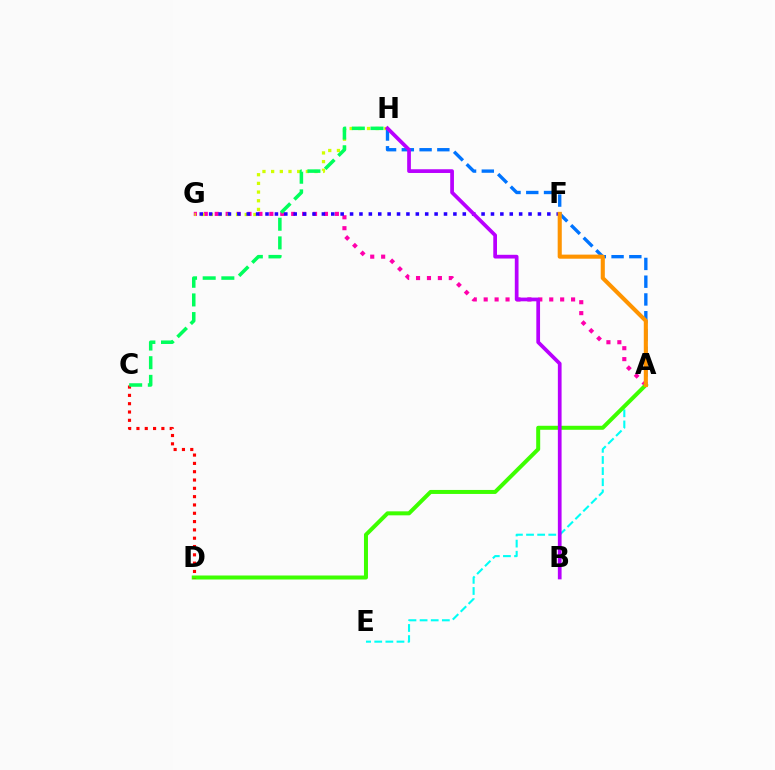{('A', 'G'): [{'color': '#ff00ac', 'line_style': 'dotted', 'thickness': 2.97}], ('G', 'H'): [{'color': '#d1ff00', 'line_style': 'dotted', 'thickness': 2.36}], ('F', 'G'): [{'color': '#2500ff', 'line_style': 'dotted', 'thickness': 2.55}], ('A', 'E'): [{'color': '#00fff6', 'line_style': 'dashed', 'thickness': 1.51}], ('A', 'H'): [{'color': '#0074ff', 'line_style': 'dashed', 'thickness': 2.41}], ('A', 'D'): [{'color': '#3dff00', 'line_style': 'solid', 'thickness': 2.88}], ('C', 'D'): [{'color': '#ff0000', 'line_style': 'dotted', 'thickness': 2.26}], ('A', 'F'): [{'color': '#ff9400', 'line_style': 'solid', 'thickness': 2.95}], ('B', 'H'): [{'color': '#b900ff', 'line_style': 'solid', 'thickness': 2.68}], ('C', 'H'): [{'color': '#00ff5c', 'line_style': 'dashed', 'thickness': 2.53}]}